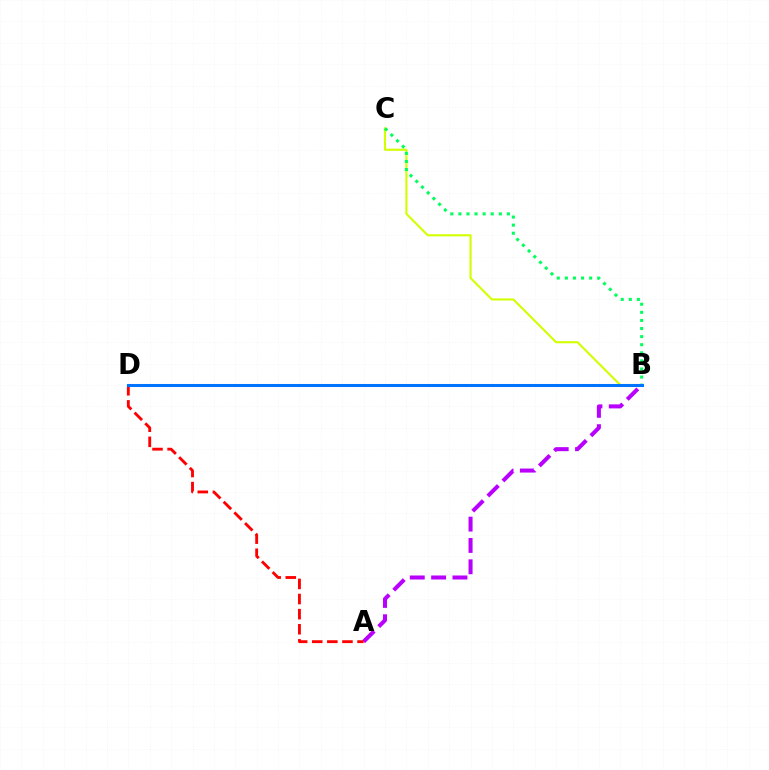{('A', 'B'): [{'color': '#b900ff', 'line_style': 'dashed', 'thickness': 2.9}], ('B', 'C'): [{'color': '#d1ff00', 'line_style': 'solid', 'thickness': 1.51}, {'color': '#00ff5c', 'line_style': 'dotted', 'thickness': 2.2}], ('A', 'D'): [{'color': '#ff0000', 'line_style': 'dashed', 'thickness': 2.05}], ('B', 'D'): [{'color': '#0074ff', 'line_style': 'solid', 'thickness': 2.19}]}